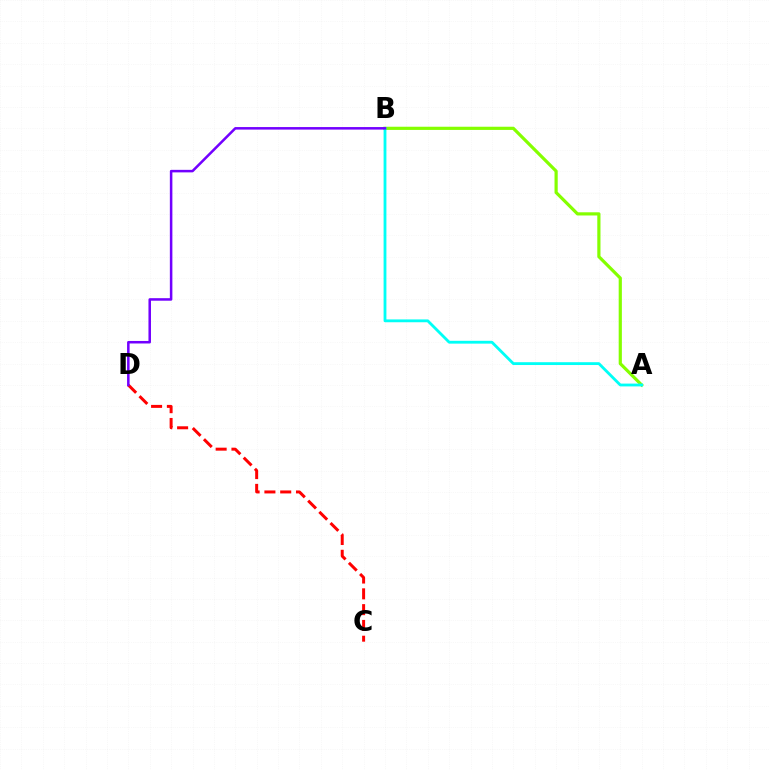{('A', 'B'): [{'color': '#84ff00', 'line_style': 'solid', 'thickness': 2.3}, {'color': '#00fff6', 'line_style': 'solid', 'thickness': 2.03}], ('C', 'D'): [{'color': '#ff0000', 'line_style': 'dashed', 'thickness': 2.15}], ('B', 'D'): [{'color': '#7200ff', 'line_style': 'solid', 'thickness': 1.82}]}